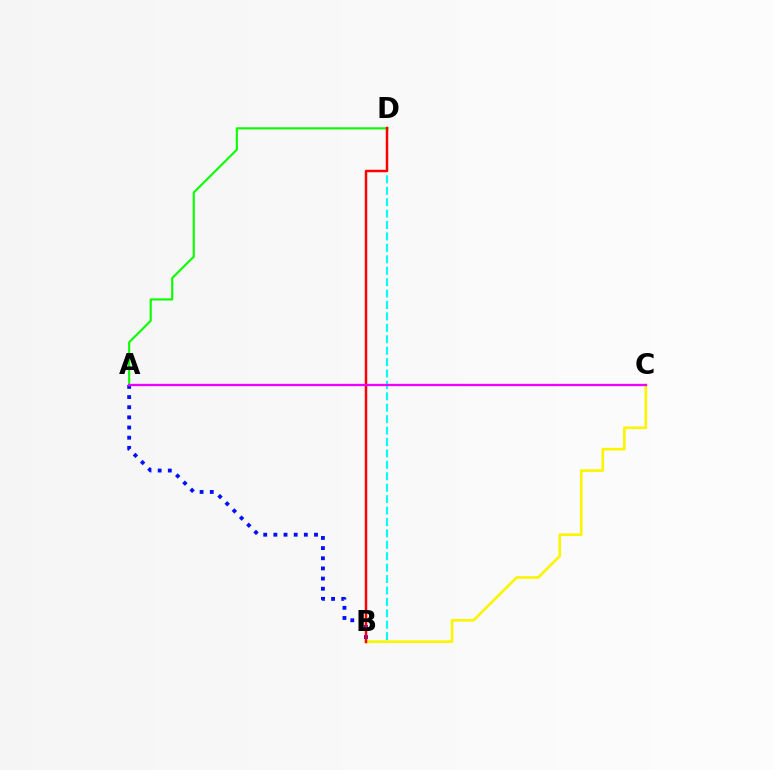{('B', 'D'): [{'color': '#00fff6', 'line_style': 'dashed', 'thickness': 1.55}, {'color': '#ff0000', 'line_style': 'solid', 'thickness': 1.78}], ('A', 'B'): [{'color': '#0010ff', 'line_style': 'dotted', 'thickness': 2.76}], ('A', 'D'): [{'color': '#08ff00', 'line_style': 'solid', 'thickness': 1.53}], ('B', 'C'): [{'color': '#fcf500', 'line_style': 'solid', 'thickness': 1.91}], ('A', 'C'): [{'color': '#ee00ff', 'line_style': 'solid', 'thickness': 1.66}]}